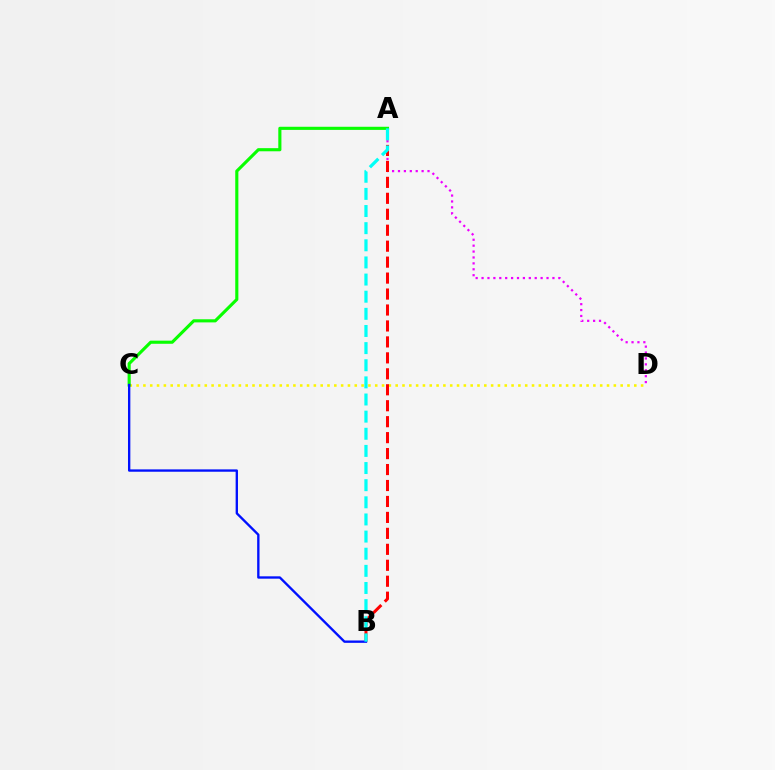{('A', 'D'): [{'color': '#ee00ff', 'line_style': 'dotted', 'thickness': 1.6}], ('C', 'D'): [{'color': '#fcf500', 'line_style': 'dotted', 'thickness': 1.85}], ('A', 'C'): [{'color': '#08ff00', 'line_style': 'solid', 'thickness': 2.25}], ('A', 'B'): [{'color': '#ff0000', 'line_style': 'dashed', 'thickness': 2.17}, {'color': '#00fff6', 'line_style': 'dashed', 'thickness': 2.33}], ('B', 'C'): [{'color': '#0010ff', 'line_style': 'solid', 'thickness': 1.69}]}